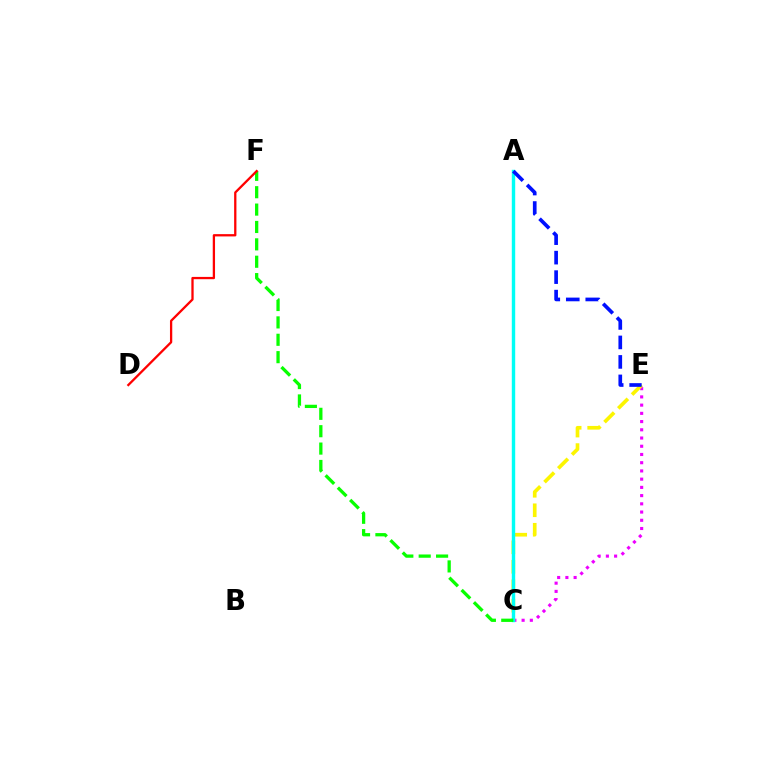{('C', 'E'): [{'color': '#ee00ff', 'line_style': 'dotted', 'thickness': 2.23}, {'color': '#fcf500', 'line_style': 'dashed', 'thickness': 2.65}], ('A', 'C'): [{'color': '#00fff6', 'line_style': 'solid', 'thickness': 2.45}], ('A', 'E'): [{'color': '#0010ff', 'line_style': 'dashed', 'thickness': 2.65}], ('C', 'F'): [{'color': '#08ff00', 'line_style': 'dashed', 'thickness': 2.36}], ('D', 'F'): [{'color': '#ff0000', 'line_style': 'solid', 'thickness': 1.65}]}